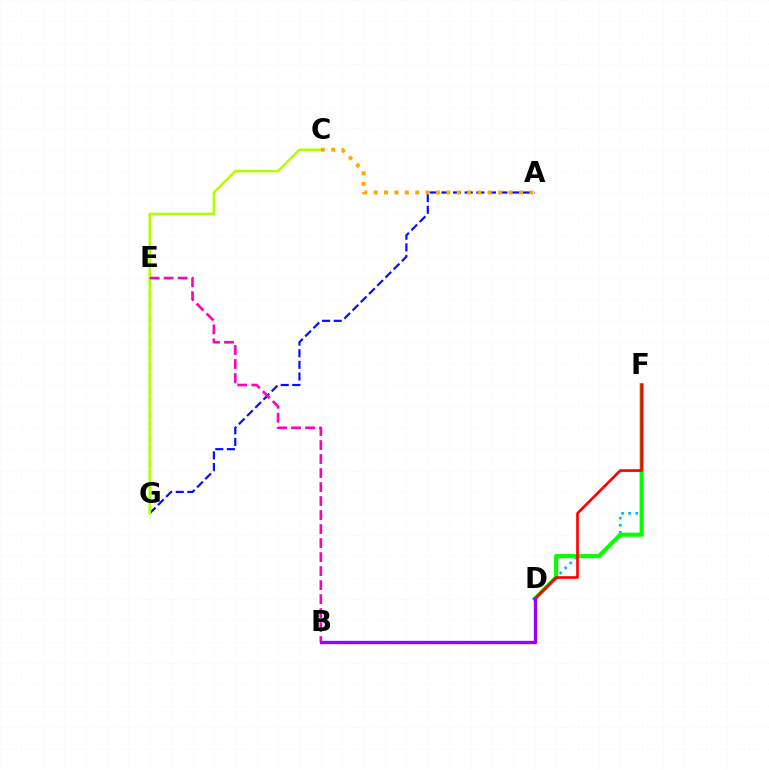{('D', 'F'): [{'color': '#00b5ff', 'line_style': 'dotted', 'thickness': 1.92}, {'color': '#08ff00', 'line_style': 'solid', 'thickness': 2.99}, {'color': '#ff0000', 'line_style': 'solid', 'thickness': 1.92}], ('E', 'G'): [{'color': '#00ff9d', 'line_style': 'dashed', 'thickness': 1.64}], ('A', 'G'): [{'color': '#0010ff', 'line_style': 'dashed', 'thickness': 1.58}], ('C', 'G'): [{'color': '#b3ff00', 'line_style': 'solid', 'thickness': 1.81}], ('A', 'C'): [{'color': '#ffa500', 'line_style': 'dotted', 'thickness': 2.82}], ('B', 'E'): [{'color': '#ff00bd', 'line_style': 'dashed', 'thickness': 1.9}], ('B', 'D'): [{'color': '#9b00ff', 'line_style': 'solid', 'thickness': 2.39}]}